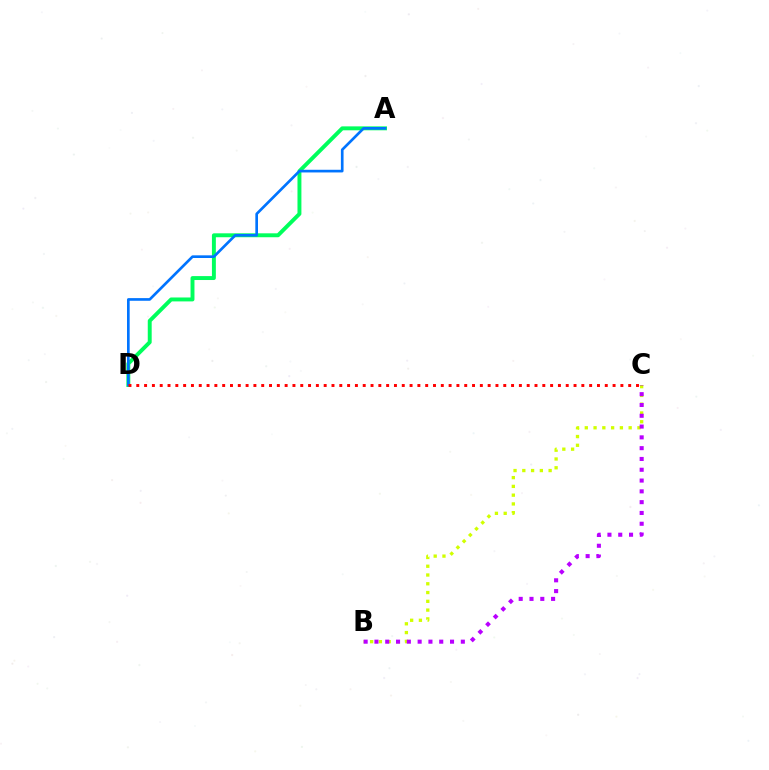{('A', 'D'): [{'color': '#00ff5c', 'line_style': 'solid', 'thickness': 2.83}, {'color': '#0074ff', 'line_style': 'solid', 'thickness': 1.92}], ('B', 'C'): [{'color': '#d1ff00', 'line_style': 'dotted', 'thickness': 2.38}, {'color': '#b900ff', 'line_style': 'dotted', 'thickness': 2.93}], ('C', 'D'): [{'color': '#ff0000', 'line_style': 'dotted', 'thickness': 2.12}]}